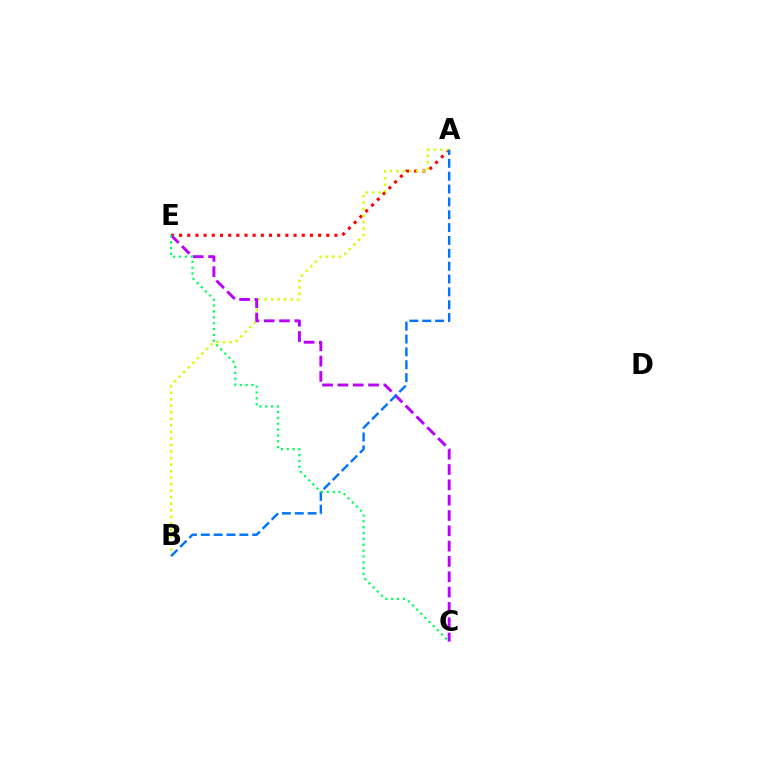{('A', 'E'): [{'color': '#ff0000', 'line_style': 'dotted', 'thickness': 2.22}], ('A', 'B'): [{'color': '#d1ff00', 'line_style': 'dotted', 'thickness': 1.77}, {'color': '#0074ff', 'line_style': 'dashed', 'thickness': 1.75}], ('C', 'E'): [{'color': '#b900ff', 'line_style': 'dashed', 'thickness': 2.08}, {'color': '#00ff5c', 'line_style': 'dotted', 'thickness': 1.59}]}